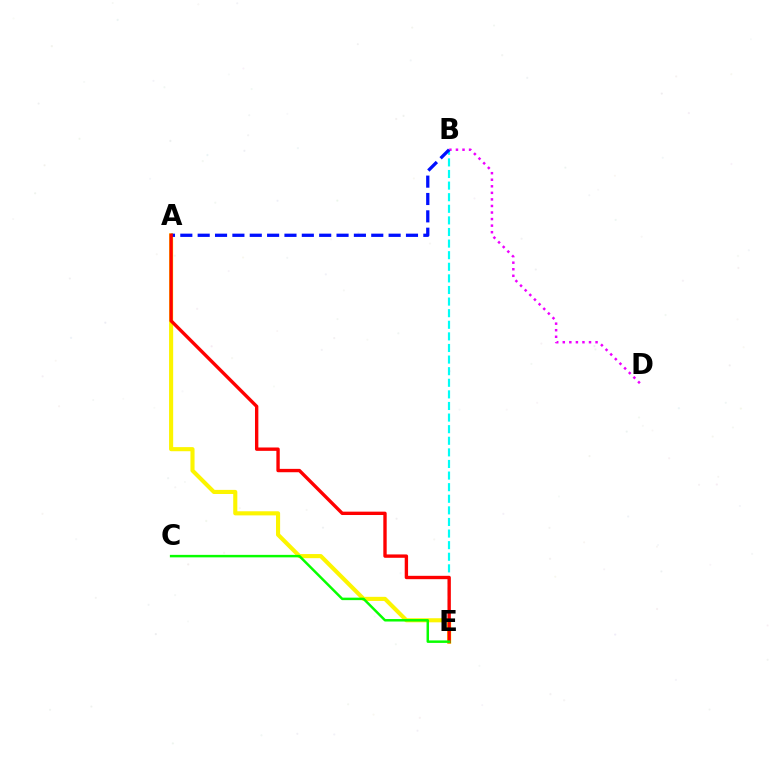{('B', 'E'): [{'color': '#00fff6', 'line_style': 'dashed', 'thickness': 1.58}], ('A', 'E'): [{'color': '#fcf500', 'line_style': 'solid', 'thickness': 2.96}, {'color': '#ff0000', 'line_style': 'solid', 'thickness': 2.42}], ('B', 'D'): [{'color': '#ee00ff', 'line_style': 'dotted', 'thickness': 1.78}], ('A', 'B'): [{'color': '#0010ff', 'line_style': 'dashed', 'thickness': 2.36}], ('C', 'E'): [{'color': '#08ff00', 'line_style': 'solid', 'thickness': 1.79}]}